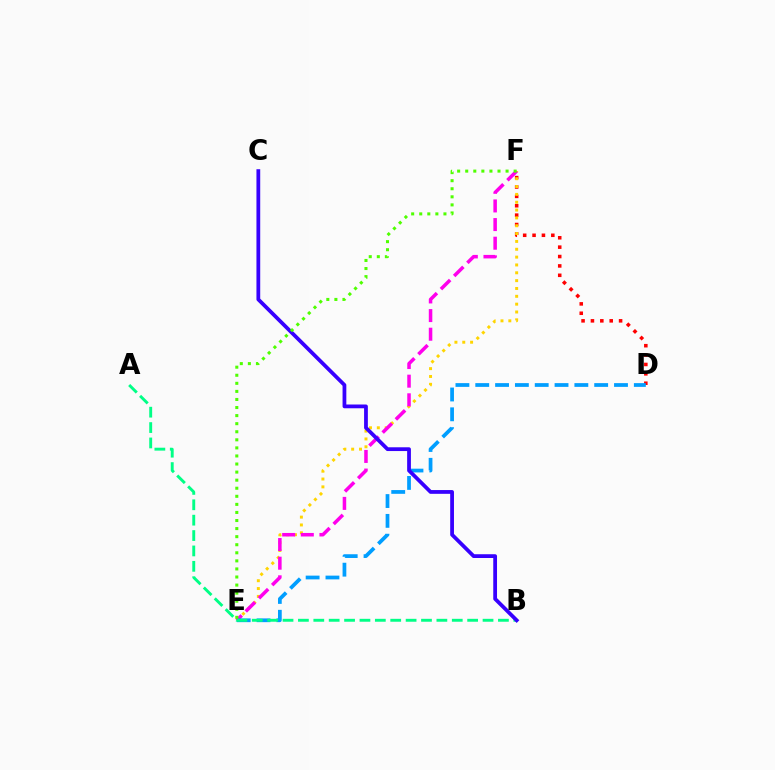{('D', 'F'): [{'color': '#ff0000', 'line_style': 'dotted', 'thickness': 2.55}], ('E', 'F'): [{'color': '#ffd500', 'line_style': 'dotted', 'thickness': 2.13}, {'color': '#ff00ed', 'line_style': 'dashed', 'thickness': 2.53}, {'color': '#4fff00', 'line_style': 'dotted', 'thickness': 2.19}], ('D', 'E'): [{'color': '#009eff', 'line_style': 'dashed', 'thickness': 2.69}], ('A', 'B'): [{'color': '#00ff86', 'line_style': 'dashed', 'thickness': 2.09}], ('B', 'C'): [{'color': '#3700ff', 'line_style': 'solid', 'thickness': 2.71}]}